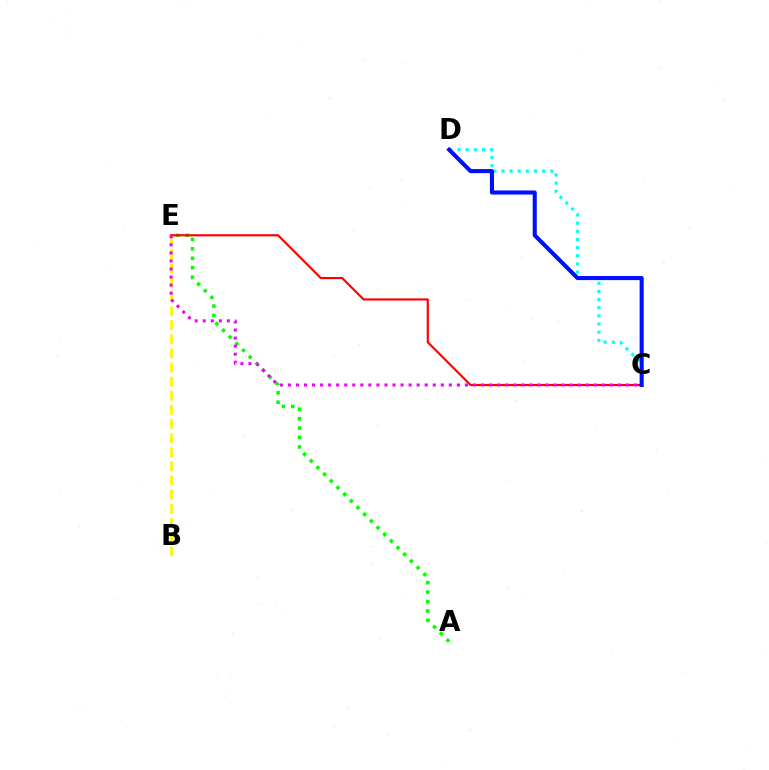{('A', 'E'): [{'color': '#08ff00', 'line_style': 'dotted', 'thickness': 2.57}], ('B', 'E'): [{'color': '#fcf500', 'line_style': 'dashed', 'thickness': 1.92}], ('C', 'E'): [{'color': '#ff0000', 'line_style': 'solid', 'thickness': 1.55}, {'color': '#ee00ff', 'line_style': 'dotted', 'thickness': 2.19}], ('C', 'D'): [{'color': '#00fff6', 'line_style': 'dotted', 'thickness': 2.22}, {'color': '#0010ff', 'line_style': 'solid', 'thickness': 2.94}]}